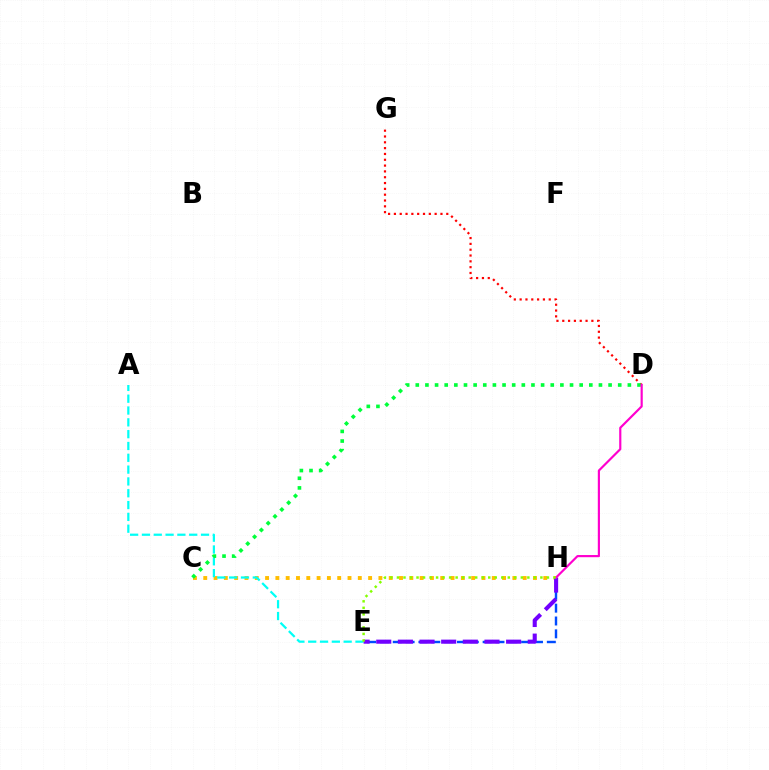{('C', 'H'): [{'color': '#ffbd00', 'line_style': 'dotted', 'thickness': 2.8}], ('E', 'H'): [{'color': '#004bff', 'line_style': 'dashed', 'thickness': 1.74}, {'color': '#7200ff', 'line_style': 'dashed', 'thickness': 2.94}, {'color': '#84ff00', 'line_style': 'dotted', 'thickness': 1.77}], ('A', 'E'): [{'color': '#00fff6', 'line_style': 'dashed', 'thickness': 1.61}], ('D', 'G'): [{'color': '#ff0000', 'line_style': 'dotted', 'thickness': 1.58}], ('C', 'D'): [{'color': '#00ff39', 'line_style': 'dotted', 'thickness': 2.62}], ('D', 'H'): [{'color': '#ff00cf', 'line_style': 'solid', 'thickness': 1.56}]}